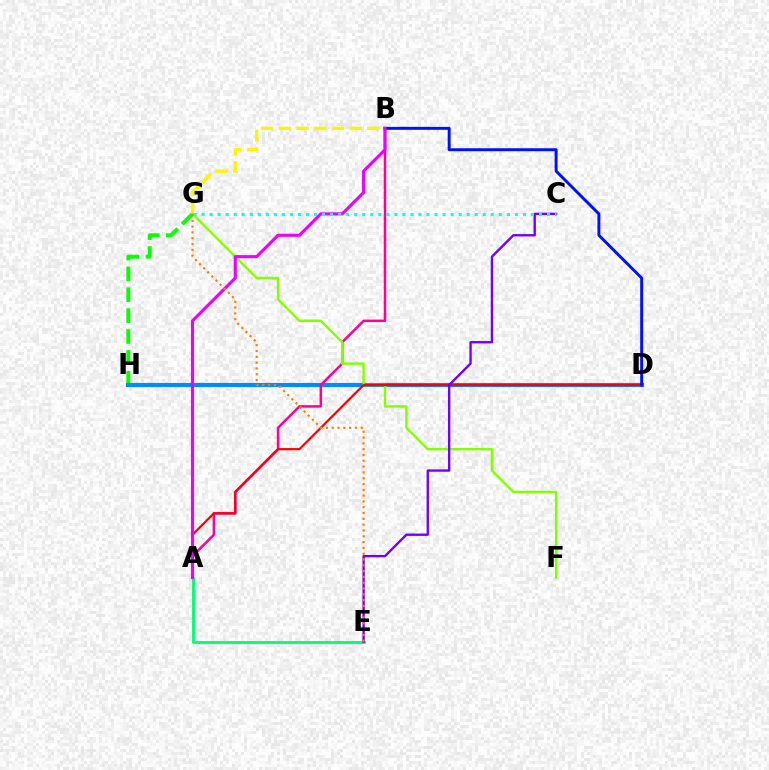{('G', 'H'): [{'color': '#08ff00', 'line_style': 'dashed', 'thickness': 2.84}], ('B', 'G'): [{'color': '#fcf500', 'line_style': 'dashed', 'thickness': 2.4}], ('D', 'H'): [{'color': '#008cff', 'line_style': 'solid', 'thickness': 2.96}], ('A', 'E'): [{'color': '#00ff74', 'line_style': 'solid', 'thickness': 2.06}], ('A', 'B'): [{'color': '#ff0094', 'line_style': 'solid', 'thickness': 1.78}, {'color': '#ee00ff', 'line_style': 'solid', 'thickness': 2.25}], ('F', 'G'): [{'color': '#84ff00', 'line_style': 'solid', 'thickness': 1.73}], ('A', 'D'): [{'color': '#ff0000', 'line_style': 'solid', 'thickness': 1.58}], ('C', 'E'): [{'color': '#7200ff', 'line_style': 'solid', 'thickness': 1.7}], ('B', 'D'): [{'color': '#0010ff', 'line_style': 'solid', 'thickness': 2.12}], ('C', 'G'): [{'color': '#00fff6', 'line_style': 'dotted', 'thickness': 2.18}], ('E', 'G'): [{'color': '#ff7c00', 'line_style': 'dotted', 'thickness': 1.58}]}